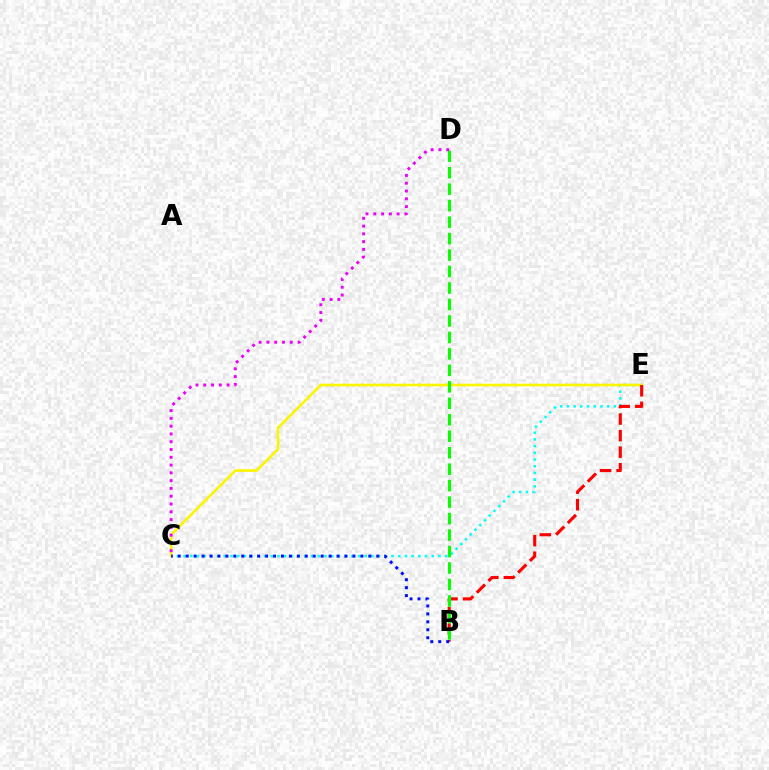{('C', 'E'): [{'color': '#00fff6', 'line_style': 'dotted', 'thickness': 1.82}, {'color': '#fcf500', 'line_style': 'solid', 'thickness': 1.88}], ('B', 'E'): [{'color': '#ff0000', 'line_style': 'dashed', 'thickness': 2.25}], ('B', 'D'): [{'color': '#08ff00', 'line_style': 'dashed', 'thickness': 2.24}], ('C', 'D'): [{'color': '#ee00ff', 'line_style': 'dotted', 'thickness': 2.11}], ('B', 'C'): [{'color': '#0010ff', 'line_style': 'dotted', 'thickness': 2.16}]}